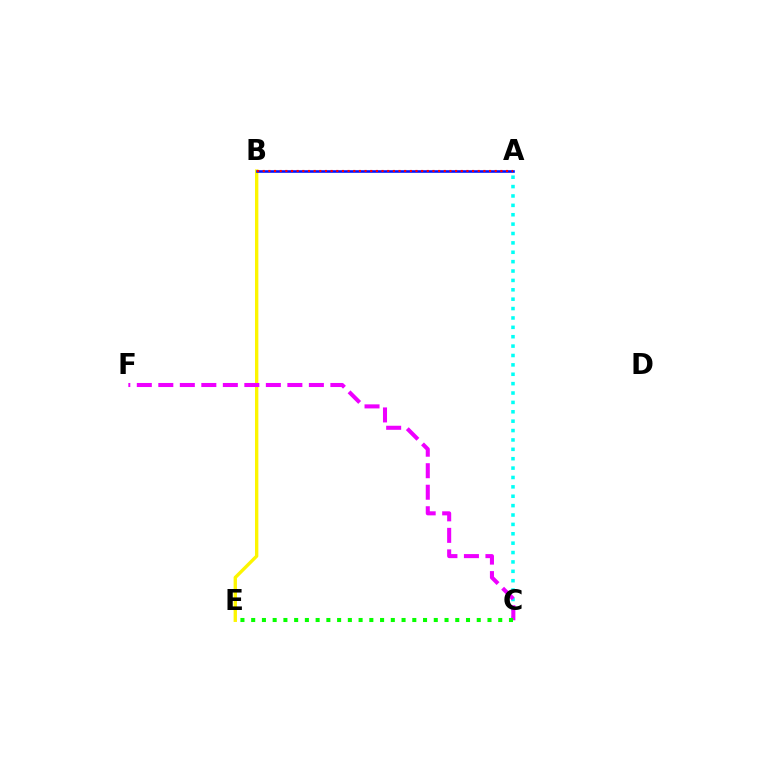{('A', 'C'): [{'color': '#00fff6', 'line_style': 'dotted', 'thickness': 2.55}], ('B', 'E'): [{'color': '#fcf500', 'line_style': 'solid', 'thickness': 2.41}], ('C', 'F'): [{'color': '#ee00ff', 'line_style': 'dashed', 'thickness': 2.92}], ('C', 'E'): [{'color': '#08ff00', 'line_style': 'dotted', 'thickness': 2.92}], ('A', 'B'): [{'color': '#0010ff', 'line_style': 'solid', 'thickness': 1.86}, {'color': '#ff0000', 'line_style': 'dotted', 'thickness': 1.54}]}